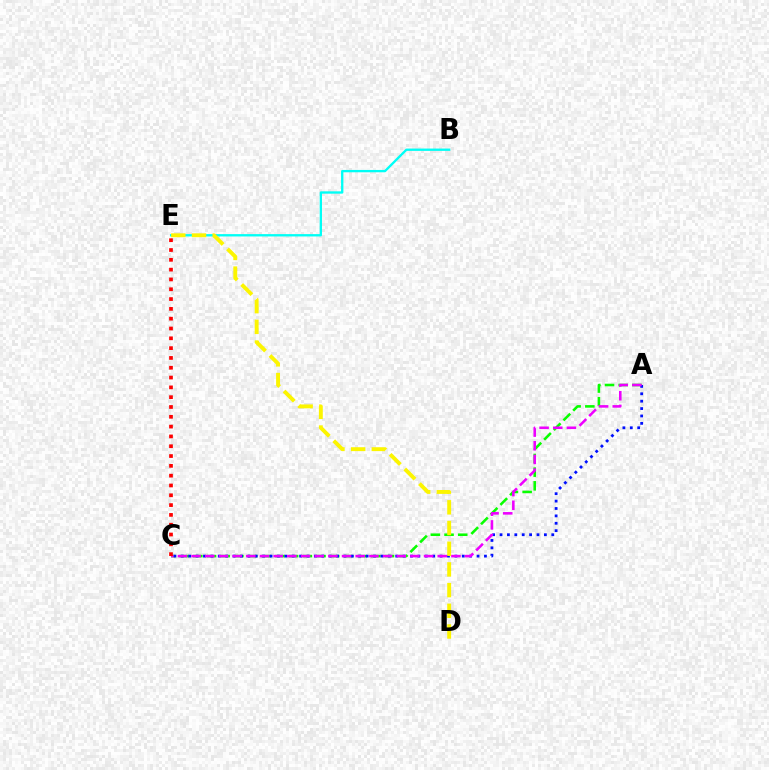{('B', 'E'): [{'color': '#00fff6', 'line_style': 'solid', 'thickness': 1.68}], ('A', 'C'): [{'color': '#08ff00', 'line_style': 'dashed', 'thickness': 1.86}, {'color': '#0010ff', 'line_style': 'dotted', 'thickness': 2.01}, {'color': '#ee00ff', 'line_style': 'dashed', 'thickness': 1.86}], ('D', 'E'): [{'color': '#fcf500', 'line_style': 'dashed', 'thickness': 2.81}], ('C', 'E'): [{'color': '#ff0000', 'line_style': 'dotted', 'thickness': 2.67}]}